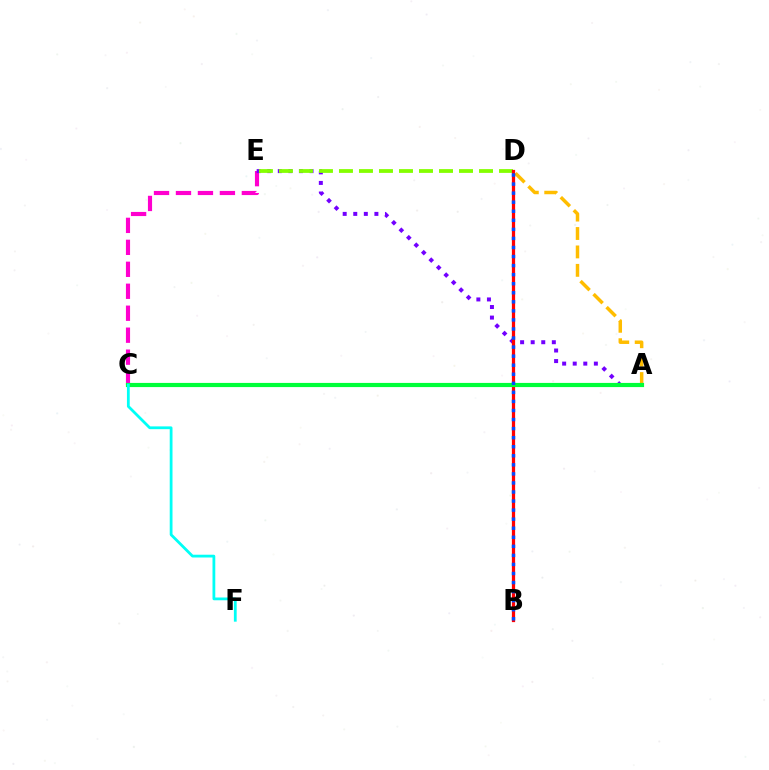{('A', 'D'): [{'color': '#ffbd00', 'line_style': 'dashed', 'thickness': 2.5}], ('C', 'E'): [{'color': '#ff00cf', 'line_style': 'dashed', 'thickness': 2.98}], ('A', 'E'): [{'color': '#7200ff', 'line_style': 'dotted', 'thickness': 2.87}], ('D', 'E'): [{'color': '#84ff00', 'line_style': 'dashed', 'thickness': 2.72}], ('B', 'D'): [{'color': '#ff0000', 'line_style': 'solid', 'thickness': 2.33}, {'color': '#004bff', 'line_style': 'dotted', 'thickness': 2.46}], ('A', 'C'): [{'color': '#00ff39', 'line_style': 'solid', 'thickness': 3.0}], ('C', 'F'): [{'color': '#00fff6', 'line_style': 'solid', 'thickness': 2.0}]}